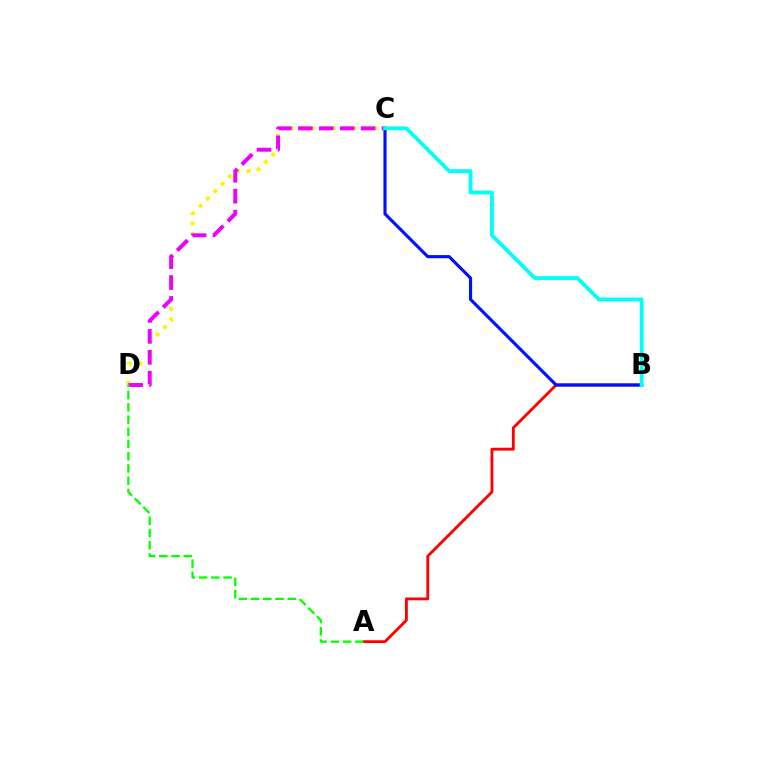{('C', 'D'): [{'color': '#fcf500', 'line_style': 'dotted', 'thickness': 2.84}, {'color': '#ee00ff', 'line_style': 'dashed', 'thickness': 2.84}], ('A', 'B'): [{'color': '#ff0000', 'line_style': 'solid', 'thickness': 2.05}], ('B', 'C'): [{'color': '#0010ff', 'line_style': 'solid', 'thickness': 2.25}, {'color': '#00fff6', 'line_style': 'solid', 'thickness': 2.75}], ('A', 'D'): [{'color': '#08ff00', 'line_style': 'dashed', 'thickness': 1.66}]}